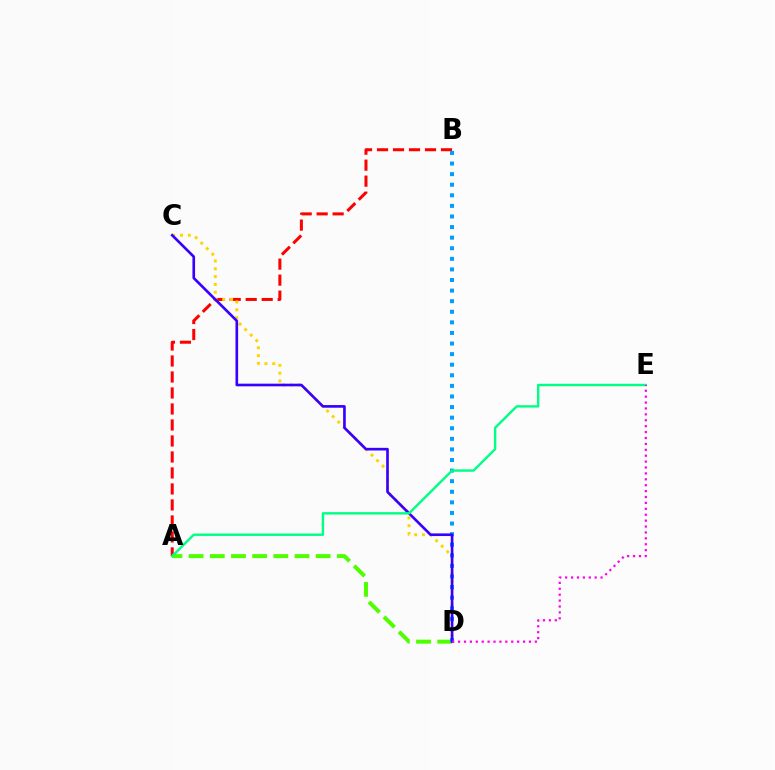{('A', 'B'): [{'color': '#ff0000', 'line_style': 'dashed', 'thickness': 2.17}], ('C', 'D'): [{'color': '#ffd500', 'line_style': 'dotted', 'thickness': 2.12}, {'color': '#3700ff', 'line_style': 'solid', 'thickness': 1.91}], ('A', 'D'): [{'color': '#4fff00', 'line_style': 'dashed', 'thickness': 2.88}], ('B', 'D'): [{'color': '#009eff', 'line_style': 'dotted', 'thickness': 2.88}], ('A', 'E'): [{'color': '#00ff86', 'line_style': 'solid', 'thickness': 1.73}], ('D', 'E'): [{'color': '#ff00ed', 'line_style': 'dotted', 'thickness': 1.6}]}